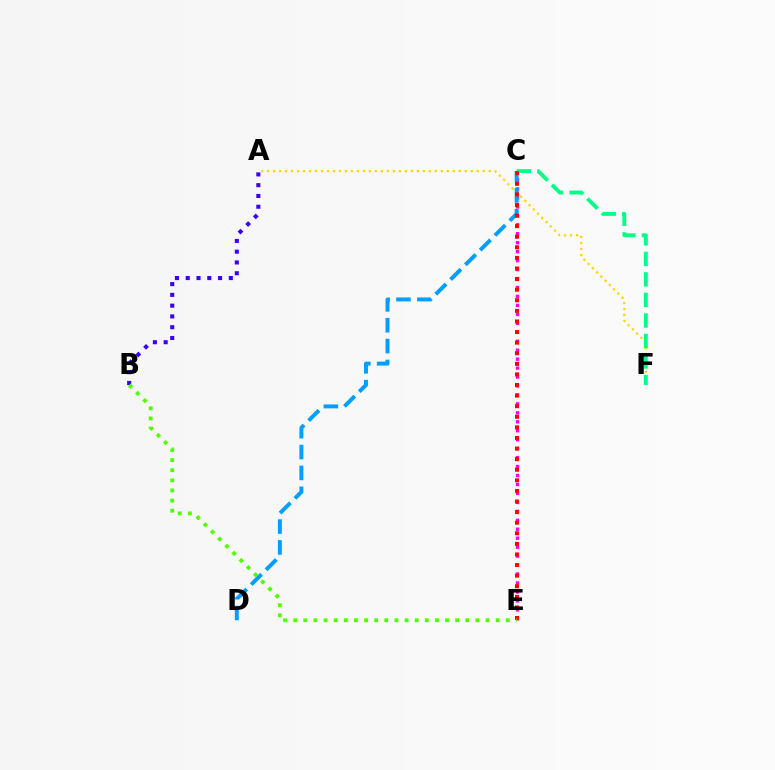{('A', 'F'): [{'color': '#ffd500', 'line_style': 'dotted', 'thickness': 1.63}], ('A', 'B'): [{'color': '#3700ff', 'line_style': 'dotted', 'thickness': 2.93}], ('C', 'E'): [{'color': '#ff00ed', 'line_style': 'dotted', 'thickness': 2.43}, {'color': '#ff0000', 'line_style': 'dotted', 'thickness': 2.88}], ('C', 'D'): [{'color': '#009eff', 'line_style': 'dashed', 'thickness': 2.83}], ('C', 'F'): [{'color': '#00ff86', 'line_style': 'dashed', 'thickness': 2.79}], ('B', 'E'): [{'color': '#4fff00', 'line_style': 'dotted', 'thickness': 2.75}]}